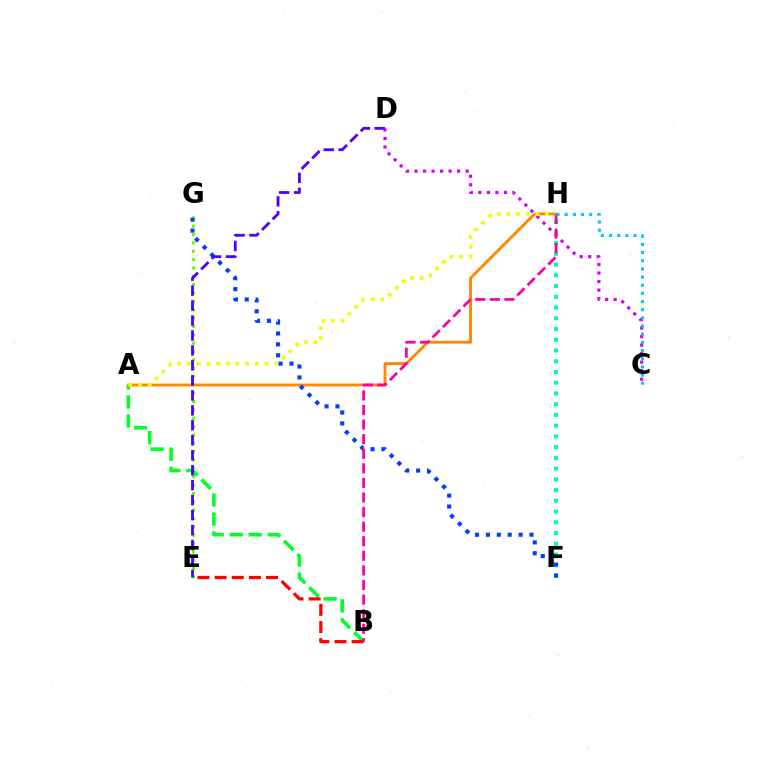{('E', 'G'): [{'color': '#66ff00', 'line_style': 'dotted', 'thickness': 2.27}], ('A', 'B'): [{'color': '#00ff27', 'line_style': 'dashed', 'thickness': 2.58}], ('C', 'D'): [{'color': '#d600ff', 'line_style': 'dotted', 'thickness': 2.32}], ('F', 'H'): [{'color': '#00ffaf', 'line_style': 'dotted', 'thickness': 2.92}], ('A', 'H'): [{'color': '#ff8800', 'line_style': 'solid', 'thickness': 2.06}, {'color': '#eeff00', 'line_style': 'dotted', 'thickness': 2.63}], ('B', 'E'): [{'color': '#ff0000', 'line_style': 'dashed', 'thickness': 2.33}], ('F', 'G'): [{'color': '#003fff', 'line_style': 'dotted', 'thickness': 2.96}], ('B', 'H'): [{'color': '#ff00a0', 'line_style': 'dashed', 'thickness': 1.98}], ('C', 'H'): [{'color': '#00c7ff', 'line_style': 'dotted', 'thickness': 2.22}], ('D', 'E'): [{'color': '#4f00ff', 'line_style': 'dashed', 'thickness': 2.03}]}